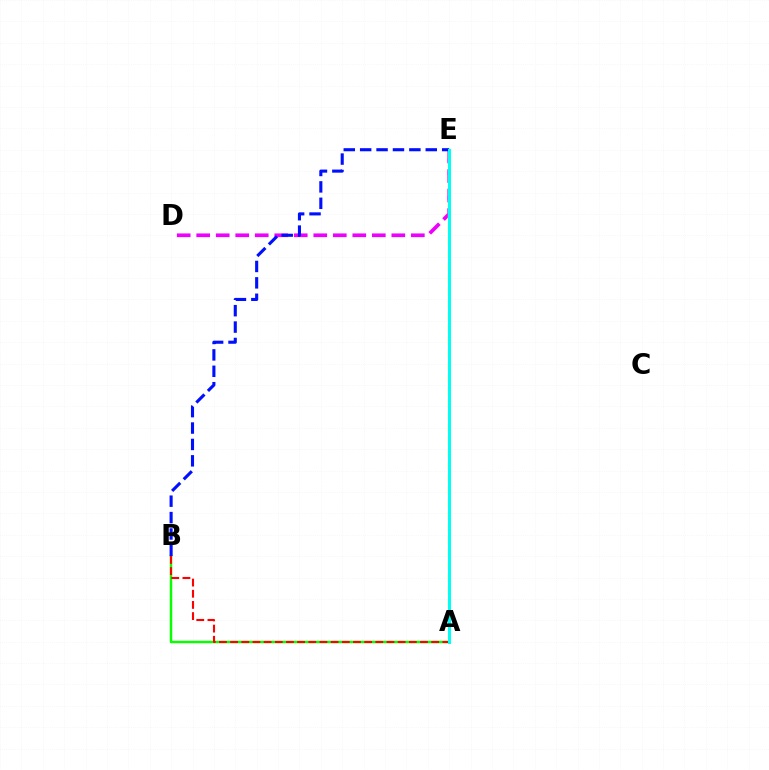{('D', 'E'): [{'color': '#ee00ff', 'line_style': 'dashed', 'thickness': 2.65}], ('A', 'B'): [{'color': '#08ff00', 'line_style': 'solid', 'thickness': 1.77}, {'color': '#ff0000', 'line_style': 'dashed', 'thickness': 1.52}], ('A', 'E'): [{'color': '#fcf500', 'line_style': 'dashed', 'thickness': 1.69}, {'color': '#00fff6', 'line_style': 'solid', 'thickness': 2.17}], ('B', 'E'): [{'color': '#0010ff', 'line_style': 'dashed', 'thickness': 2.23}]}